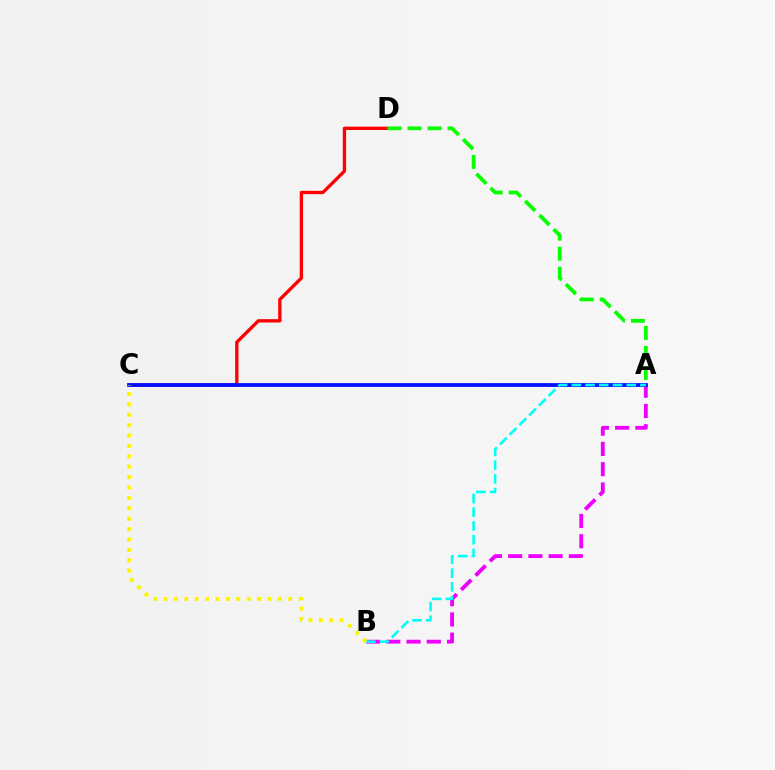{('A', 'B'): [{'color': '#ee00ff', 'line_style': 'dashed', 'thickness': 2.75}, {'color': '#00fff6', 'line_style': 'dashed', 'thickness': 1.87}], ('C', 'D'): [{'color': '#ff0000', 'line_style': 'solid', 'thickness': 2.39}], ('A', 'D'): [{'color': '#08ff00', 'line_style': 'dashed', 'thickness': 2.72}], ('A', 'C'): [{'color': '#0010ff', 'line_style': 'solid', 'thickness': 2.72}], ('B', 'C'): [{'color': '#fcf500', 'line_style': 'dotted', 'thickness': 2.82}]}